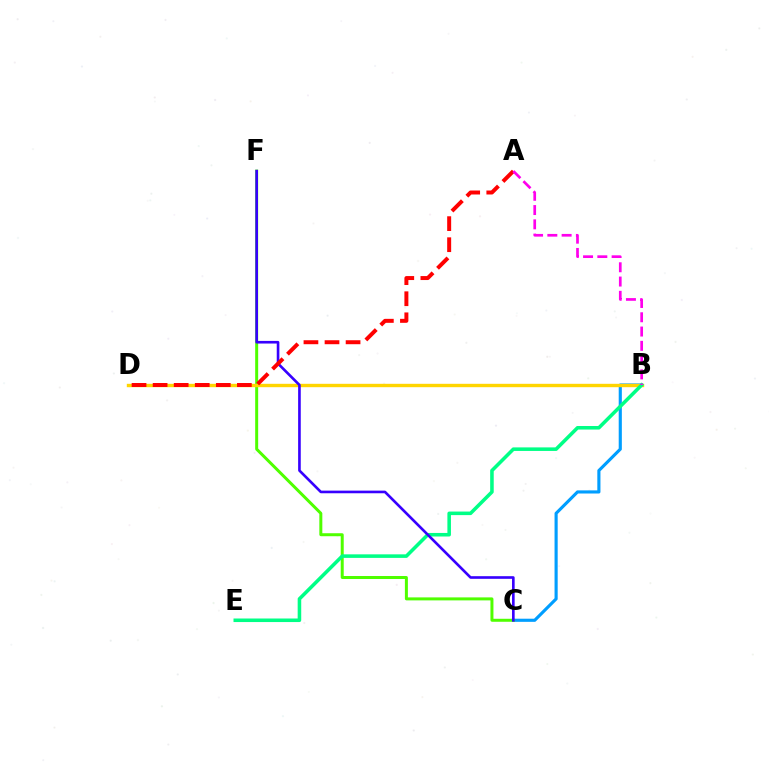{('B', 'C'): [{'color': '#009eff', 'line_style': 'solid', 'thickness': 2.25}], ('C', 'F'): [{'color': '#4fff00', 'line_style': 'solid', 'thickness': 2.15}, {'color': '#3700ff', 'line_style': 'solid', 'thickness': 1.9}], ('B', 'D'): [{'color': '#ffd500', 'line_style': 'solid', 'thickness': 2.43}], ('B', 'E'): [{'color': '#00ff86', 'line_style': 'solid', 'thickness': 2.56}], ('A', 'D'): [{'color': '#ff0000', 'line_style': 'dashed', 'thickness': 2.86}], ('A', 'B'): [{'color': '#ff00ed', 'line_style': 'dashed', 'thickness': 1.94}]}